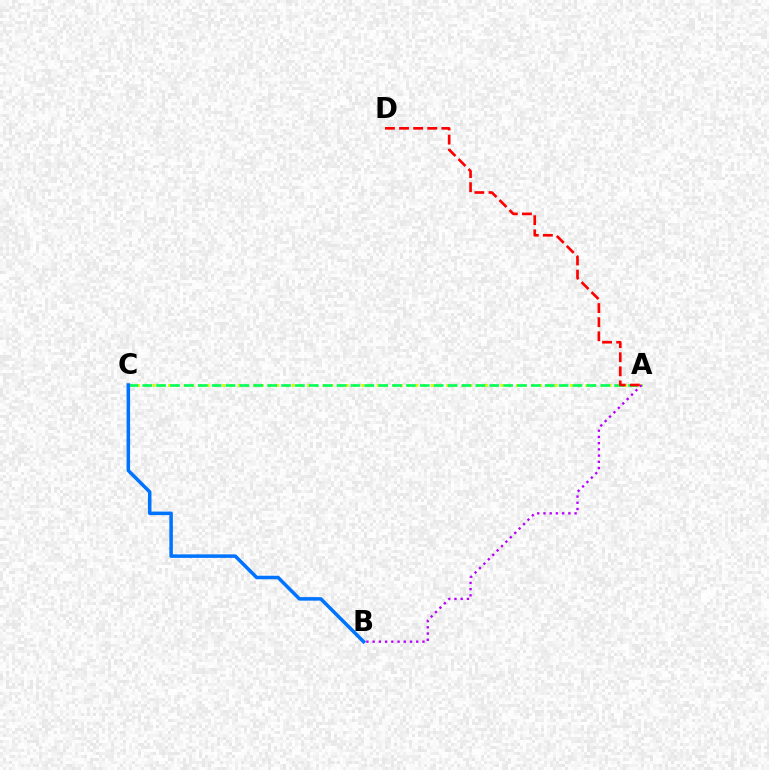{('A', 'C'): [{'color': '#d1ff00', 'line_style': 'dotted', 'thickness': 2.1}, {'color': '#00ff5c', 'line_style': 'dashed', 'thickness': 1.89}], ('A', 'B'): [{'color': '#b900ff', 'line_style': 'dotted', 'thickness': 1.69}], ('A', 'D'): [{'color': '#ff0000', 'line_style': 'dashed', 'thickness': 1.92}], ('B', 'C'): [{'color': '#0074ff', 'line_style': 'solid', 'thickness': 2.53}]}